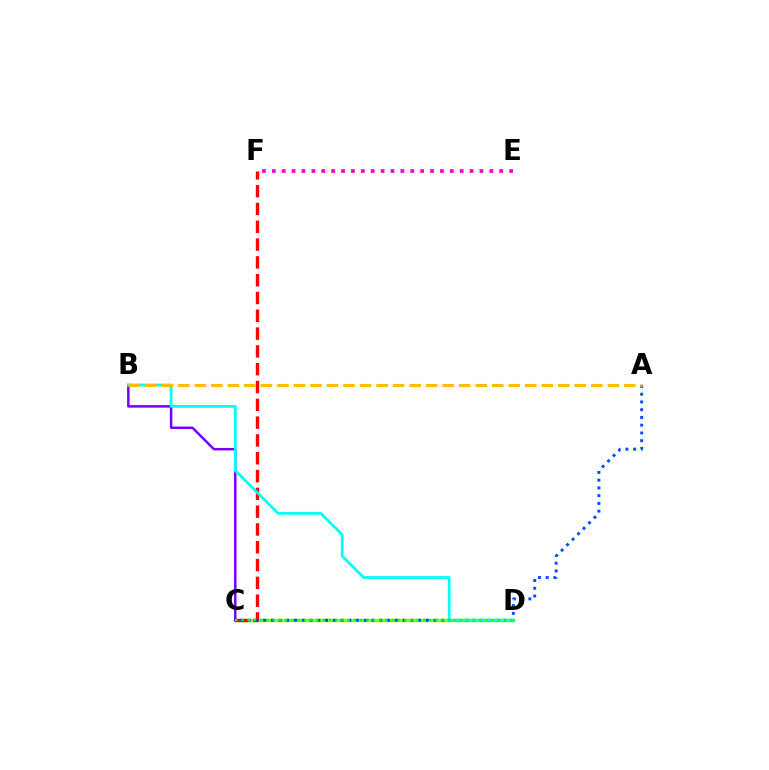{('C', 'D'): [{'color': '#84ff00', 'line_style': 'solid', 'thickness': 2.48}, {'color': '#00ff39', 'line_style': 'dotted', 'thickness': 1.7}], ('C', 'F'): [{'color': '#ff0000', 'line_style': 'dashed', 'thickness': 2.42}], ('E', 'F'): [{'color': '#ff00cf', 'line_style': 'dotted', 'thickness': 2.69}], ('B', 'C'): [{'color': '#7200ff', 'line_style': 'solid', 'thickness': 1.78}], ('A', 'C'): [{'color': '#004bff', 'line_style': 'dotted', 'thickness': 2.1}], ('B', 'D'): [{'color': '#00fff6', 'line_style': 'solid', 'thickness': 1.98}], ('A', 'B'): [{'color': '#ffbd00', 'line_style': 'dashed', 'thickness': 2.24}]}